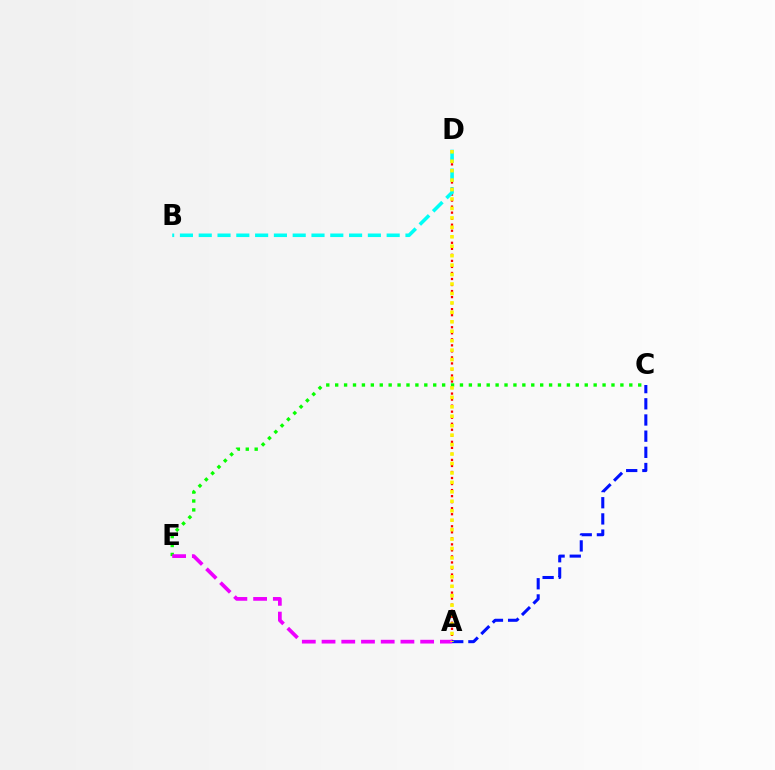{('A', 'D'): [{'color': '#ff0000', 'line_style': 'dotted', 'thickness': 1.64}, {'color': '#fcf500', 'line_style': 'dotted', 'thickness': 2.57}], ('A', 'C'): [{'color': '#0010ff', 'line_style': 'dashed', 'thickness': 2.2}], ('B', 'D'): [{'color': '#00fff6', 'line_style': 'dashed', 'thickness': 2.55}], ('C', 'E'): [{'color': '#08ff00', 'line_style': 'dotted', 'thickness': 2.42}], ('A', 'E'): [{'color': '#ee00ff', 'line_style': 'dashed', 'thickness': 2.68}]}